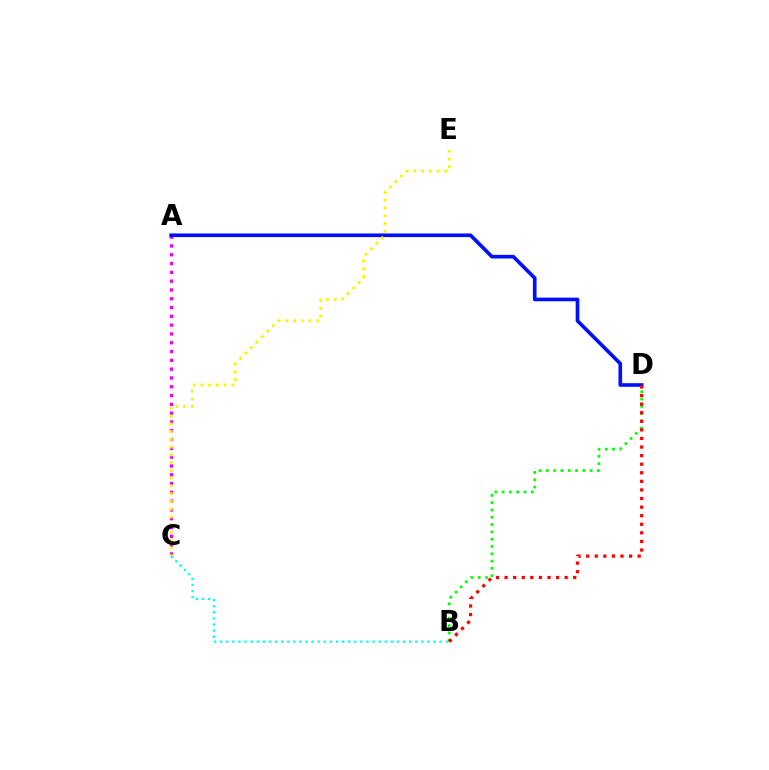{('A', 'C'): [{'color': '#ee00ff', 'line_style': 'dotted', 'thickness': 2.39}], ('B', 'D'): [{'color': '#08ff00', 'line_style': 'dotted', 'thickness': 1.98}, {'color': '#ff0000', 'line_style': 'dotted', 'thickness': 2.33}], ('A', 'D'): [{'color': '#0010ff', 'line_style': 'solid', 'thickness': 2.62}], ('C', 'E'): [{'color': '#fcf500', 'line_style': 'dotted', 'thickness': 2.11}], ('B', 'C'): [{'color': '#00fff6', 'line_style': 'dotted', 'thickness': 1.66}]}